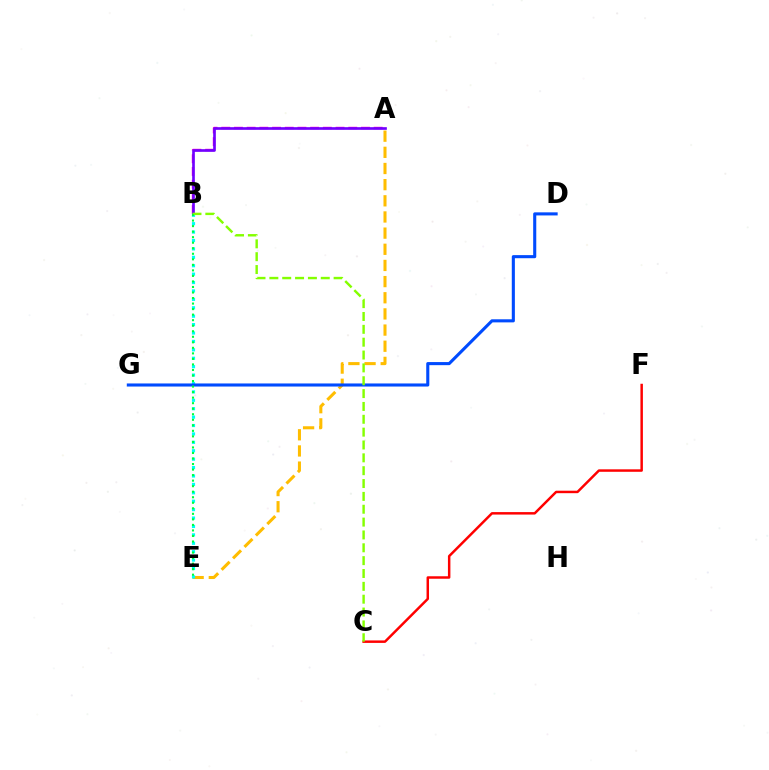{('A', 'B'): [{'color': '#ff00cf', 'line_style': 'dashed', 'thickness': 1.73}, {'color': '#7200ff', 'line_style': 'solid', 'thickness': 1.92}], ('C', 'F'): [{'color': '#ff0000', 'line_style': 'solid', 'thickness': 1.78}], ('A', 'E'): [{'color': '#ffbd00', 'line_style': 'dashed', 'thickness': 2.2}], ('B', 'E'): [{'color': '#00fff6', 'line_style': 'dotted', 'thickness': 2.29}, {'color': '#00ff39', 'line_style': 'dotted', 'thickness': 1.5}], ('D', 'G'): [{'color': '#004bff', 'line_style': 'solid', 'thickness': 2.22}], ('B', 'C'): [{'color': '#84ff00', 'line_style': 'dashed', 'thickness': 1.75}]}